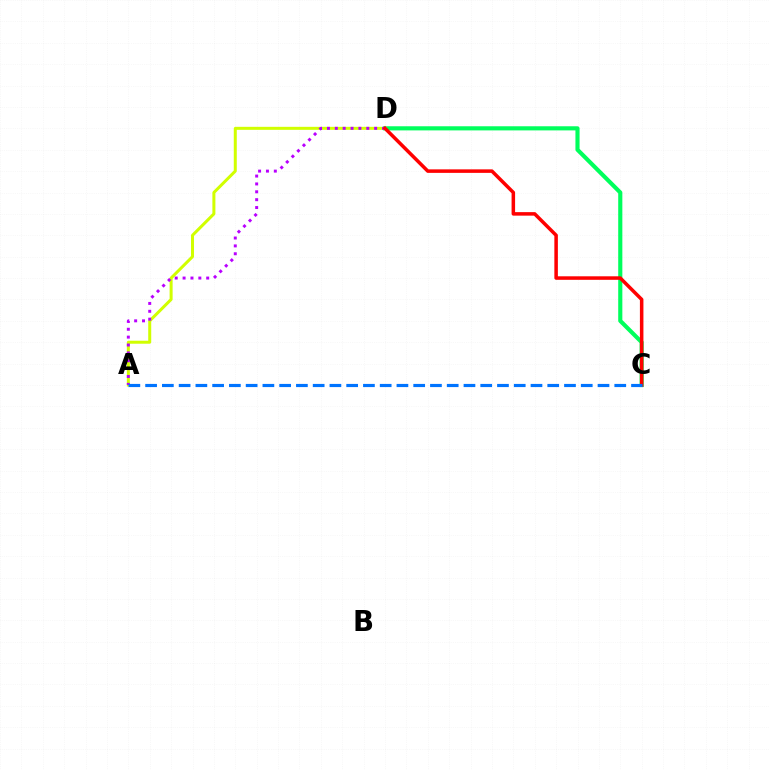{('C', 'D'): [{'color': '#00ff5c', 'line_style': 'solid', 'thickness': 2.98}, {'color': '#ff0000', 'line_style': 'solid', 'thickness': 2.53}], ('A', 'D'): [{'color': '#d1ff00', 'line_style': 'solid', 'thickness': 2.17}, {'color': '#b900ff', 'line_style': 'dotted', 'thickness': 2.14}], ('A', 'C'): [{'color': '#0074ff', 'line_style': 'dashed', 'thickness': 2.28}]}